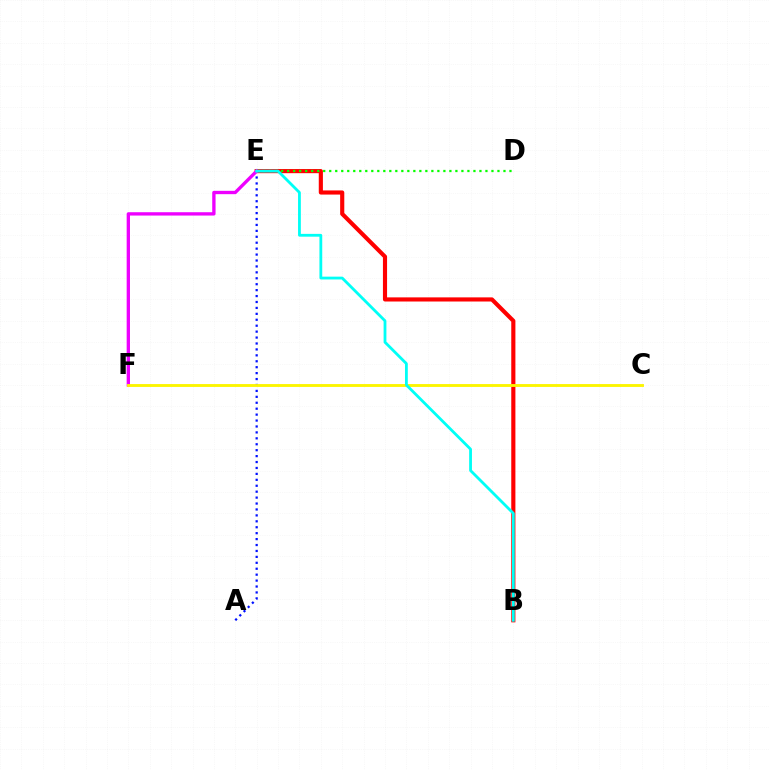{('B', 'E'): [{'color': '#ff0000', 'line_style': 'solid', 'thickness': 2.98}, {'color': '#00fff6', 'line_style': 'solid', 'thickness': 2.02}], ('D', 'E'): [{'color': '#08ff00', 'line_style': 'dotted', 'thickness': 1.63}], ('A', 'E'): [{'color': '#0010ff', 'line_style': 'dotted', 'thickness': 1.61}], ('E', 'F'): [{'color': '#ee00ff', 'line_style': 'solid', 'thickness': 2.4}], ('C', 'F'): [{'color': '#fcf500', 'line_style': 'solid', 'thickness': 2.07}]}